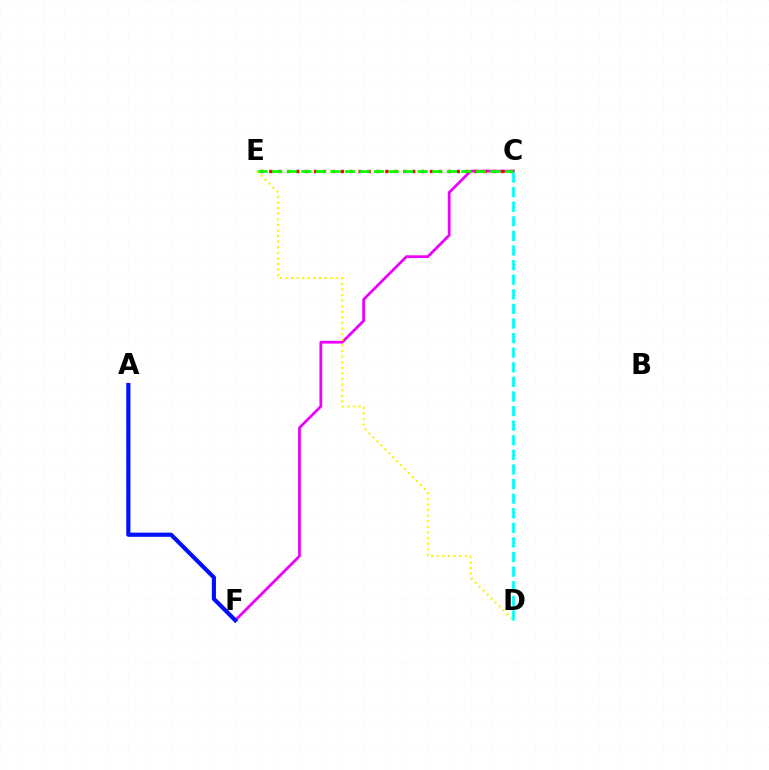{('C', 'F'): [{'color': '#ee00ff', 'line_style': 'solid', 'thickness': 1.98}], ('C', 'E'): [{'color': '#ff0000', 'line_style': 'dotted', 'thickness': 2.42}, {'color': '#08ff00', 'line_style': 'dashed', 'thickness': 1.98}], ('D', 'E'): [{'color': '#fcf500', 'line_style': 'dotted', 'thickness': 1.52}], ('C', 'D'): [{'color': '#00fff6', 'line_style': 'dashed', 'thickness': 1.98}], ('A', 'F'): [{'color': '#0010ff', 'line_style': 'solid', 'thickness': 2.99}]}